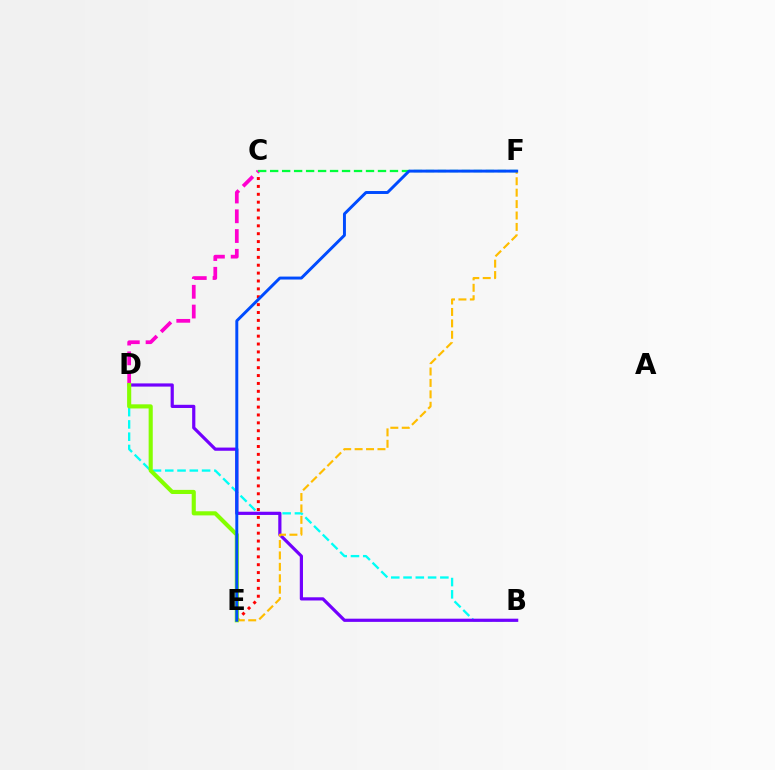{('B', 'D'): [{'color': '#00fff6', 'line_style': 'dashed', 'thickness': 1.67}, {'color': '#7200ff', 'line_style': 'solid', 'thickness': 2.3}], ('C', 'E'): [{'color': '#ff0000', 'line_style': 'dotted', 'thickness': 2.14}], ('C', 'D'): [{'color': '#ff00cf', 'line_style': 'dashed', 'thickness': 2.68}], ('E', 'F'): [{'color': '#ffbd00', 'line_style': 'dashed', 'thickness': 1.55}, {'color': '#004bff', 'line_style': 'solid', 'thickness': 2.12}], ('C', 'F'): [{'color': '#00ff39', 'line_style': 'dashed', 'thickness': 1.63}], ('D', 'E'): [{'color': '#84ff00', 'line_style': 'solid', 'thickness': 2.97}]}